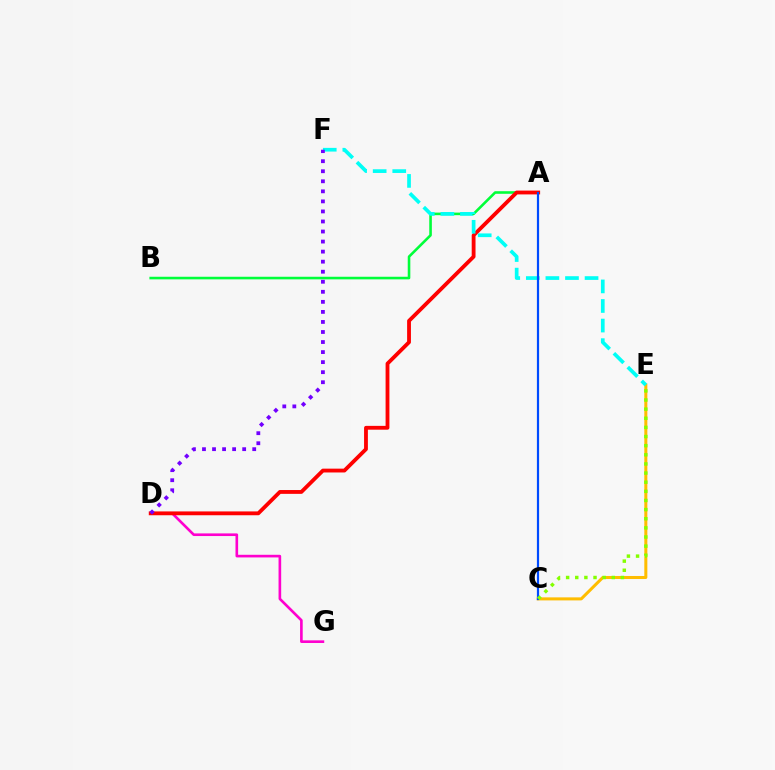{('C', 'E'): [{'color': '#ffbd00', 'line_style': 'solid', 'thickness': 2.18}, {'color': '#84ff00', 'line_style': 'dotted', 'thickness': 2.48}], ('A', 'B'): [{'color': '#00ff39', 'line_style': 'solid', 'thickness': 1.87}], ('D', 'G'): [{'color': '#ff00cf', 'line_style': 'solid', 'thickness': 1.9}], ('A', 'D'): [{'color': '#ff0000', 'line_style': 'solid', 'thickness': 2.75}], ('E', 'F'): [{'color': '#00fff6', 'line_style': 'dashed', 'thickness': 2.66}], ('A', 'C'): [{'color': '#004bff', 'line_style': 'solid', 'thickness': 1.59}], ('D', 'F'): [{'color': '#7200ff', 'line_style': 'dotted', 'thickness': 2.73}]}